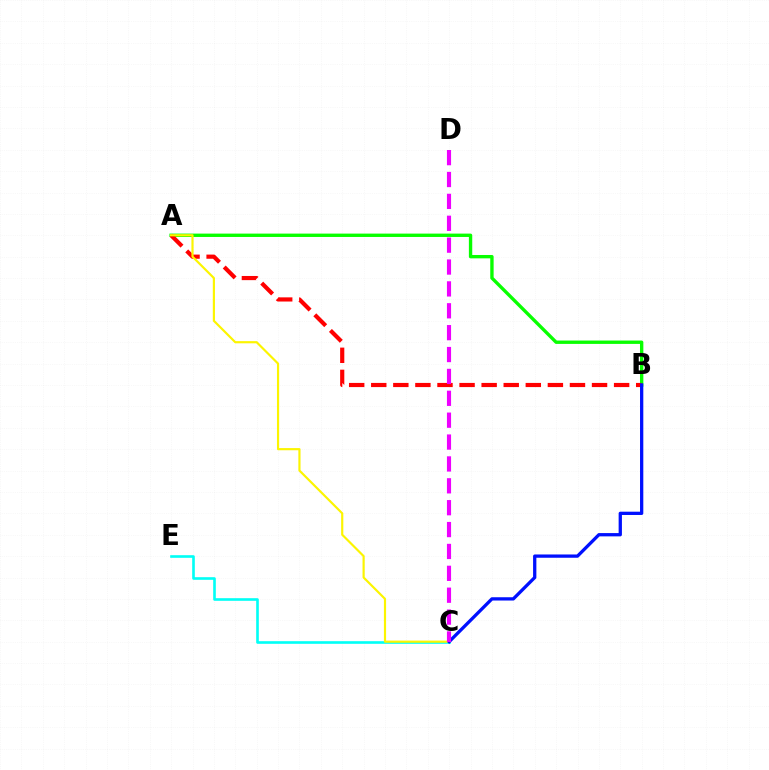{('A', 'B'): [{'color': '#08ff00', 'line_style': 'solid', 'thickness': 2.42}, {'color': '#ff0000', 'line_style': 'dashed', 'thickness': 3.0}], ('C', 'E'): [{'color': '#00fff6', 'line_style': 'solid', 'thickness': 1.89}], ('A', 'C'): [{'color': '#fcf500', 'line_style': 'solid', 'thickness': 1.56}], ('B', 'C'): [{'color': '#0010ff', 'line_style': 'solid', 'thickness': 2.37}], ('C', 'D'): [{'color': '#ee00ff', 'line_style': 'dashed', 'thickness': 2.97}]}